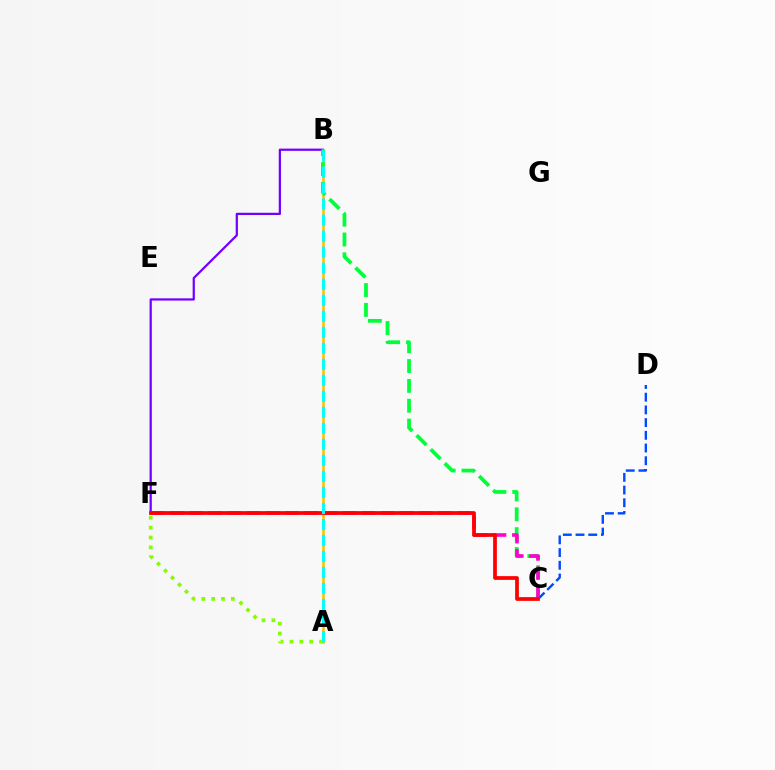{('B', 'F'): [{'color': '#7200ff', 'line_style': 'solid', 'thickness': 1.61}], ('A', 'B'): [{'color': '#ffbd00', 'line_style': 'solid', 'thickness': 1.84}, {'color': '#00fff6', 'line_style': 'dashed', 'thickness': 2.18}], ('B', 'C'): [{'color': '#00ff39', 'line_style': 'dashed', 'thickness': 2.69}], ('C', 'D'): [{'color': '#004bff', 'line_style': 'dashed', 'thickness': 1.73}], ('C', 'F'): [{'color': '#ff00cf', 'line_style': 'dashed', 'thickness': 2.6}, {'color': '#ff0000', 'line_style': 'solid', 'thickness': 2.69}], ('A', 'F'): [{'color': '#84ff00', 'line_style': 'dotted', 'thickness': 2.68}]}